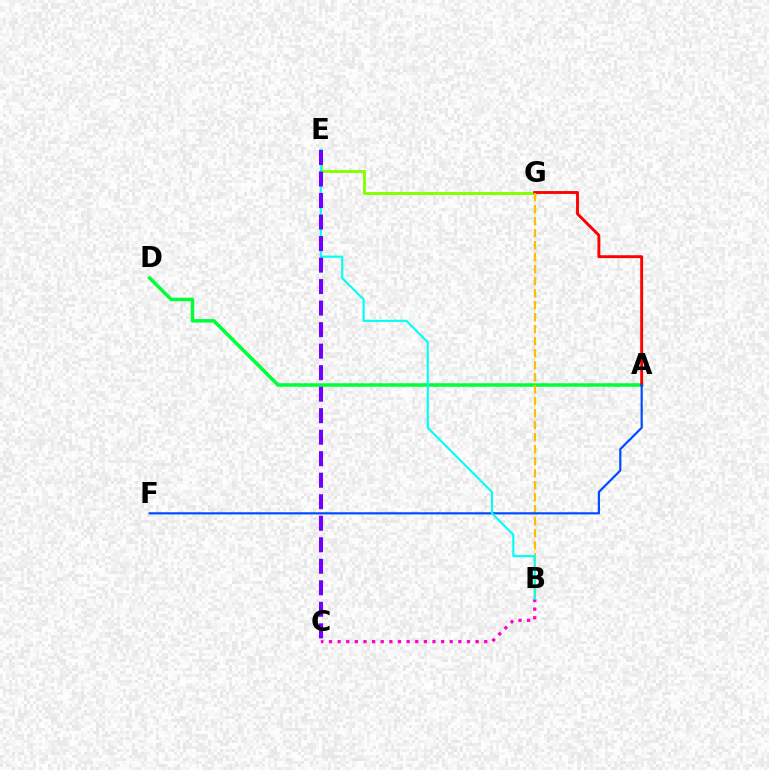{('E', 'G'): [{'color': '#84ff00', 'line_style': 'solid', 'thickness': 2.08}], ('B', 'C'): [{'color': '#ff00cf', 'line_style': 'dotted', 'thickness': 2.34}], ('A', 'D'): [{'color': '#00ff39', 'line_style': 'solid', 'thickness': 2.53}], ('A', 'G'): [{'color': '#ff0000', 'line_style': 'solid', 'thickness': 2.08}], ('B', 'G'): [{'color': '#ffbd00', 'line_style': 'dashed', 'thickness': 1.63}], ('A', 'F'): [{'color': '#004bff', 'line_style': 'solid', 'thickness': 1.57}], ('B', 'E'): [{'color': '#00fff6', 'line_style': 'solid', 'thickness': 1.53}], ('C', 'E'): [{'color': '#7200ff', 'line_style': 'dashed', 'thickness': 2.92}]}